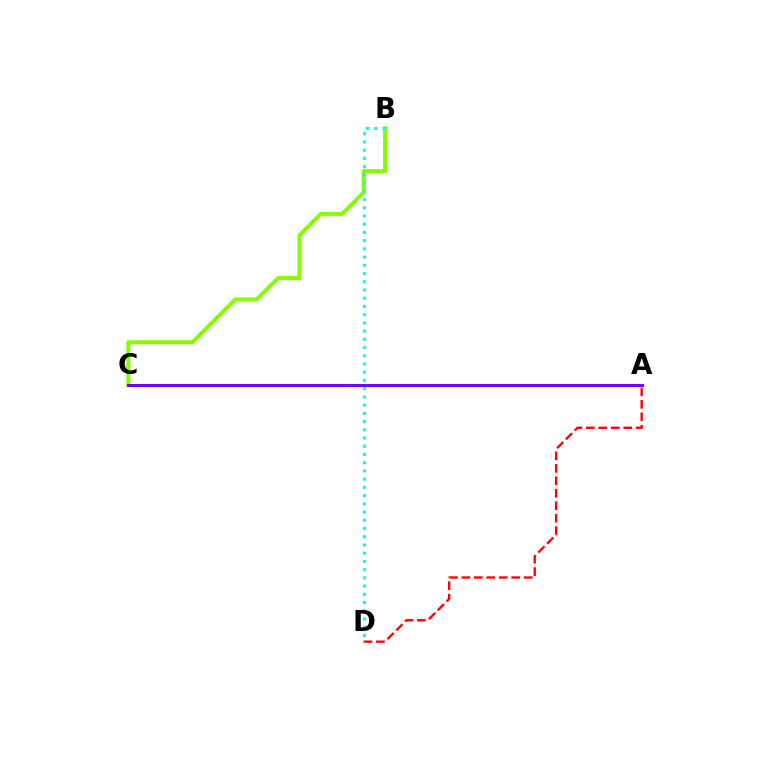{('B', 'C'): [{'color': '#84ff00', 'line_style': 'solid', 'thickness': 2.89}], ('A', 'D'): [{'color': '#ff0000', 'line_style': 'dashed', 'thickness': 1.69}], ('B', 'D'): [{'color': '#00fff6', 'line_style': 'dotted', 'thickness': 2.23}], ('A', 'C'): [{'color': '#7200ff', 'line_style': 'solid', 'thickness': 2.14}]}